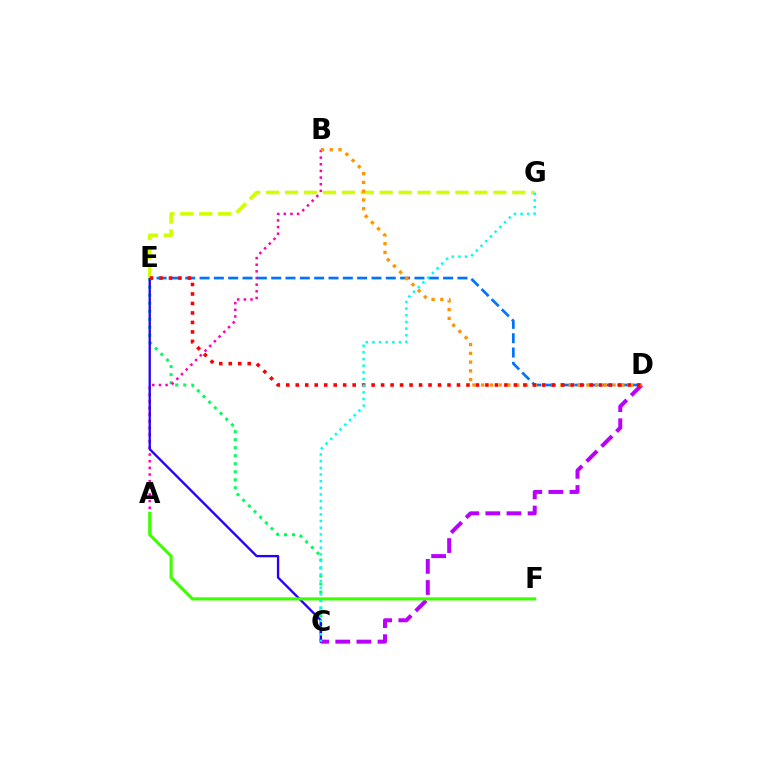{('C', 'E'): [{'color': '#00ff5c', 'line_style': 'dotted', 'thickness': 2.18}, {'color': '#2500ff', 'line_style': 'solid', 'thickness': 1.68}], ('A', 'B'): [{'color': '#ff00ac', 'line_style': 'dotted', 'thickness': 1.81}], ('D', 'E'): [{'color': '#0074ff', 'line_style': 'dashed', 'thickness': 1.95}, {'color': '#ff0000', 'line_style': 'dotted', 'thickness': 2.58}], ('C', 'D'): [{'color': '#b900ff', 'line_style': 'dashed', 'thickness': 2.87}], ('A', 'F'): [{'color': '#3dff00', 'line_style': 'solid', 'thickness': 2.24}], ('E', 'G'): [{'color': '#d1ff00', 'line_style': 'dashed', 'thickness': 2.57}], ('B', 'D'): [{'color': '#ff9400', 'line_style': 'dotted', 'thickness': 2.38}], ('C', 'G'): [{'color': '#00fff6', 'line_style': 'dotted', 'thickness': 1.81}]}